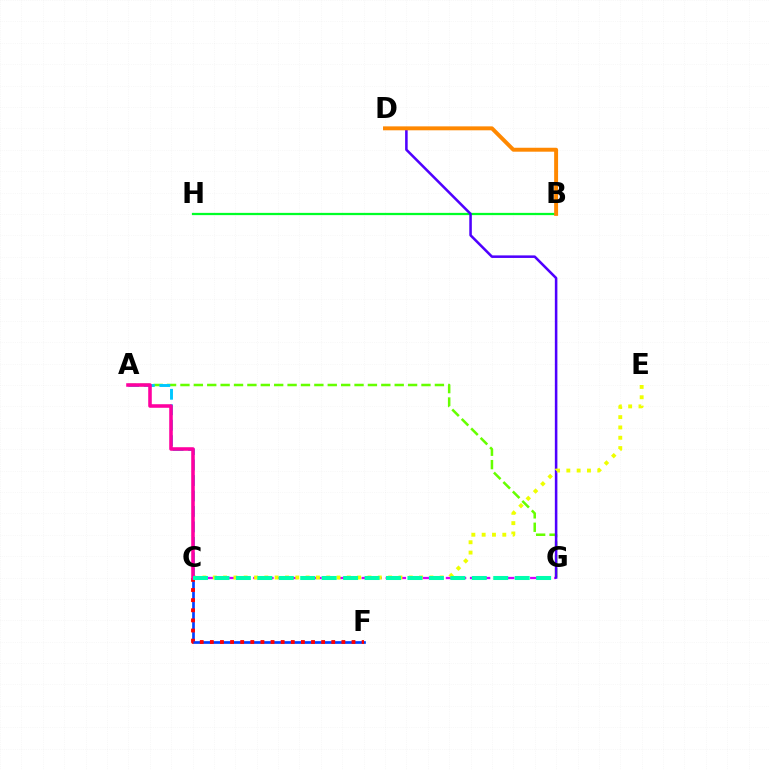{('A', 'G'): [{'color': '#66ff00', 'line_style': 'dashed', 'thickness': 1.82}], ('C', 'G'): [{'color': '#d600ff', 'line_style': 'dashed', 'thickness': 1.64}, {'color': '#00ffaf', 'line_style': 'dashed', 'thickness': 2.91}], ('B', 'H'): [{'color': '#00ff27', 'line_style': 'solid', 'thickness': 1.62}], ('D', 'G'): [{'color': '#4f00ff', 'line_style': 'solid', 'thickness': 1.83}], ('C', 'F'): [{'color': '#003fff', 'line_style': 'solid', 'thickness': 1.93}, {'color': '#ff0000', 'line_style': 'dotted', 'thickness': 2.75}], ('B', 'D'): [{'color': '#ff8800', 'line_style': 'solid', 'thickness': 2.83}], ('C', 'E'): [{'color': '#eeff00', 'line_style': 'dotted', 'thickness': 2.8}], ('A', 'C'): [{'color': '#00c7ff', 'line_style': 'dashed', 'thickness': 2.1}, {'color': '#ff00a0', 'line_style': 'solid', 'thickness': 2.56}]}